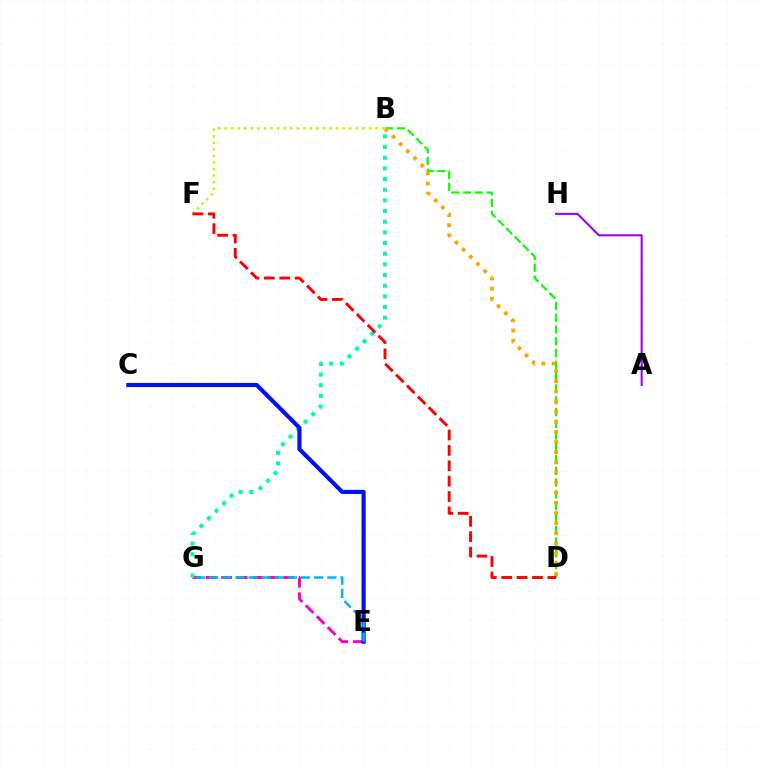{('E', 'G'): [{'color': '#ff00bd', 'line_style': 'dashed', 'thickness': 2.11}, {'color': '#00b5ff', 'line_style': 'dashed', 'thickness': 1.78}], ('B', 'G'): [{'color': '#00ff9d', 'line_style': 'dotted', 'thickness': 2.9}], ('C', 'E'): [{'color': '#0010ff', 'line_style': 'solid', 'thickness': 2.98}], ('B', 'F'): [{'color': '#b3ff00', 'line_style': 'dotted', 'thickness': 1.78}], ('A', 'H'): [{'color': '#9b00ff', 'line_style': 'solid', 'thickness': 1.5}], ('B', 'D'): [{'color': '#08ff00', 'line_style': 'dashed', 'thickness': 1.6}, {'color': '#ffa500', 'line_style': 'dotted', 'thickness': 2.75}], ('D', 'F'): [{'color': '#ff0000', 'line_style': 'dashed', 'thickness': 2.09}]}